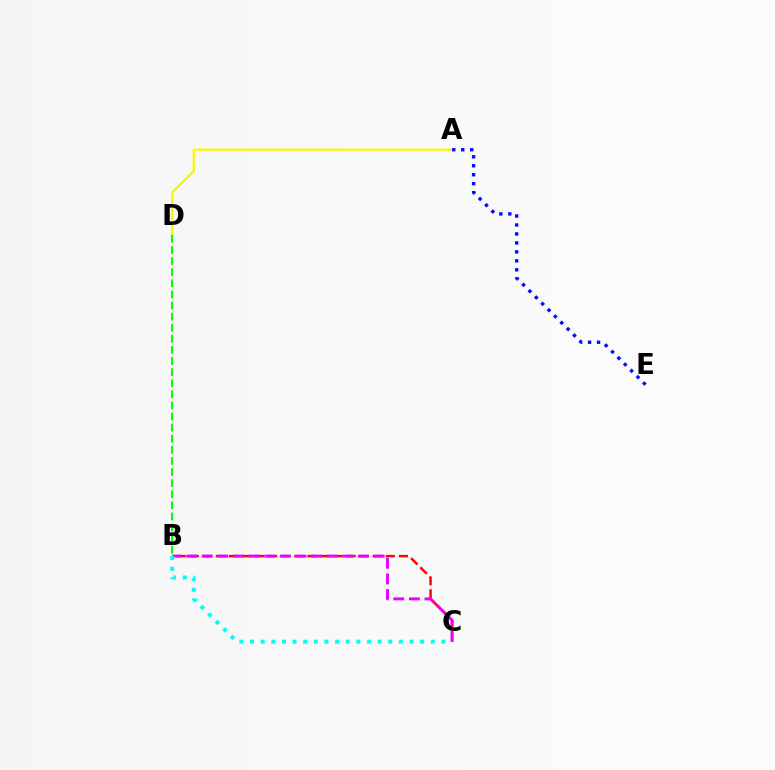{('B', 'C'): [{'color': '#ff0000', 'line_style': 'dashed', 'thickness': 1.78}, {'color': '#ee00ff', 'line_style': 'dashed', 'thickness': 2.12}, {'color': '#00fff6', 'line_style': 'dotted', 'thickness': 2.89}], ('A', 'D'): [{'color': '#fcf500', 'line_style': 'solid', 'thickness': 1.59}], ('B', 'D'): [{'color': '#08ff00', 'line_style': 'dashed', 'thickness': 1.51}], ('A', 'E'): [{'color': '#0010ff', 'line_style': 'dotted', 'thickness': 2.44}]}